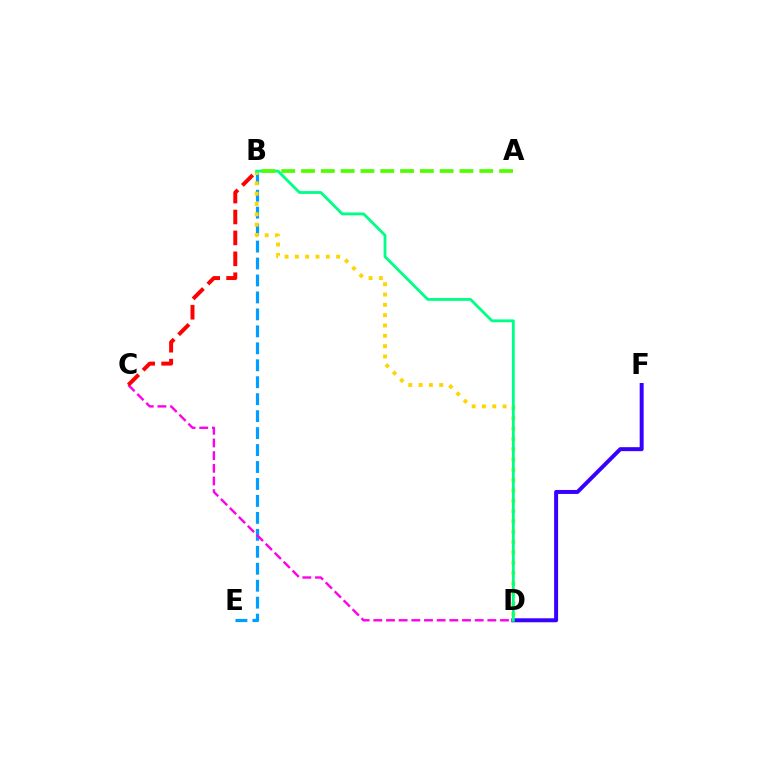{('D', 'F'): [{'color': '#3700ff', 'line_style': 'solid', 'thickness': 2.86}], ('B', 'E'): [{'color': '#009eff', 'line_style': 'dashed', 'thickness': 2.3}], ('C', 'D'): [{'color': '#ff00ed', 'line_style': 'dashed', 'thickness': 1.72}], ('B', 'D'): [{'color': '#ffd500', 'line_style': 'dotted', 'thickness': 2.8}, {'color': '#00ff86', 'line_style': 'solid', 'thickness': 2.04}], ('B', 'C'): [{'color': '#ff0000', 'line_style': 'dashed', 'thickness': 2.84}], ('A', 'B'): [{'color': '#4fff00', 'line_style': 'dashed', 'thickness': 2.69}]}